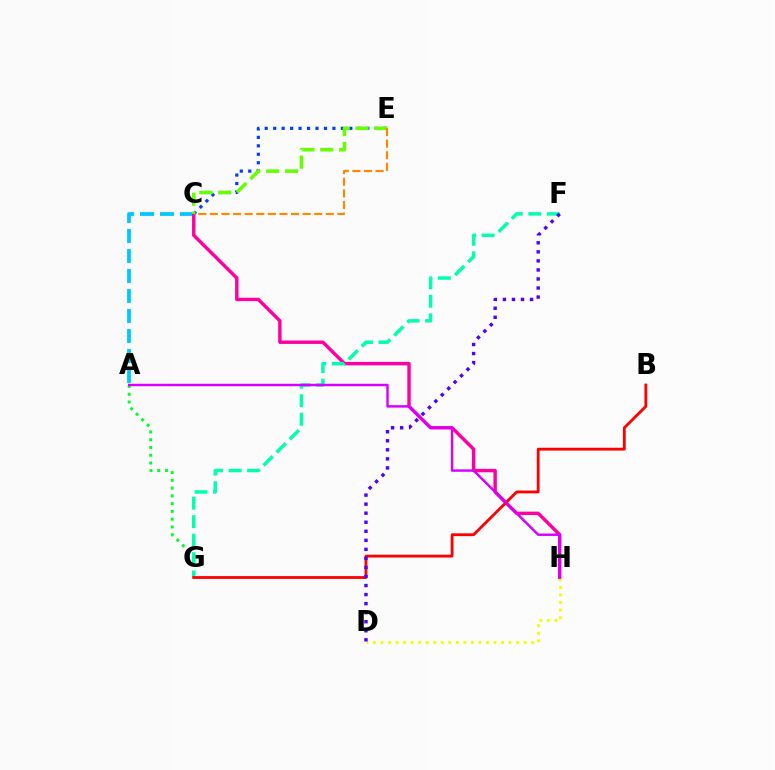{('A', 'C'): [{'color': '#00c7ff', 'line_style': 'dashed', 'thickness': 2.72}], ('C', 'H'): [{'color': '#ff00a0', 'line_style': 'solid', 'thickness': 2.46}], ('A', 'G'): [{'color': '#00ff27', 'line_style': 'dotted', 'thickness': 2.11}], ('C', 'E'): [{'color': '#003fff', 'line_style': 'dotted', 'thickness': 2.3}, {'color': '#66ff00', 'line_style': 'dashed', 'thickness': 2.56}, {'color': '#ff8800', 'line_style': 'dashed', 'thickness': 1.57}], ('F', 'G'): [{'color': '#00ffaf', 'line_style': 'dashed', 'thickness': 2.51}], ('D', 'H'): [{'color': '#eeff00', 'line_style': 'dotted', 'thickness': 2.05}], ('B', 'G'): [{'color': '#ff0000', 'line_style': 'solid', 'thickness': 2.03}], ('A', 'H'): [{'color': '#d600ff', 'line_style': 'solid', 'thickness': 1.76}], ('D', 'F'): [{'color': '#4f00ff', 'line_style': 'dotted', 'thickness': 2.46}]}